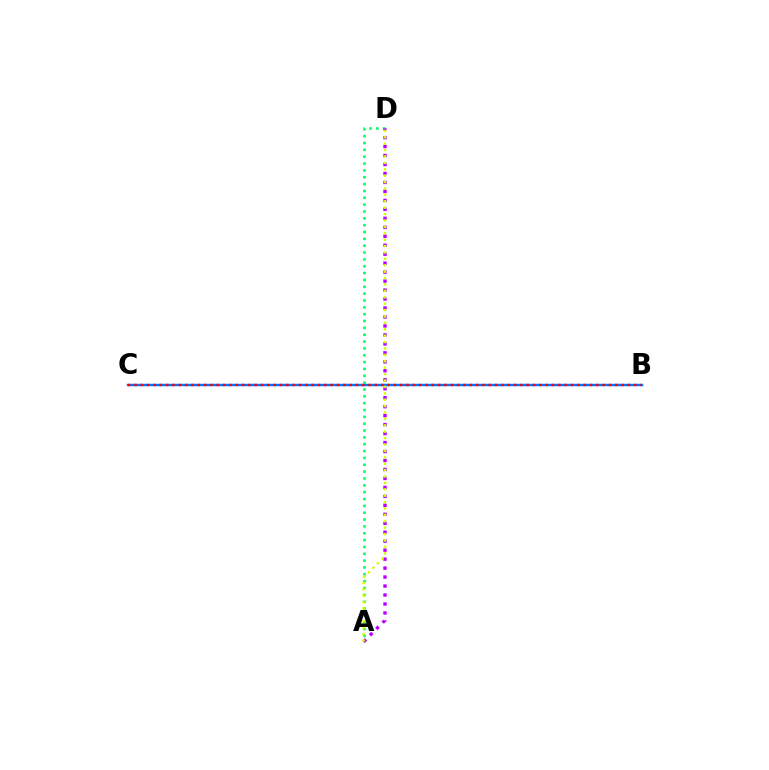{('B', 'C'): [{'color': '#0074ff', 'line_style': 'solid', 'thickness': 1.77}, {'color': '#ff0000', 'line_style': 'dotted', 'thickness': 1.72}], ('A', 'D'): [{'color': '#00ff5c', 'line_style': 'dotted', 'thickness': 1.86}, {'color': '#b900ff', 'line_style': 'dotted', 'thickness': 2.44}, {'color': '#d1ff00', 'line_style': 'dotted', 'thickness': 1.74}]}